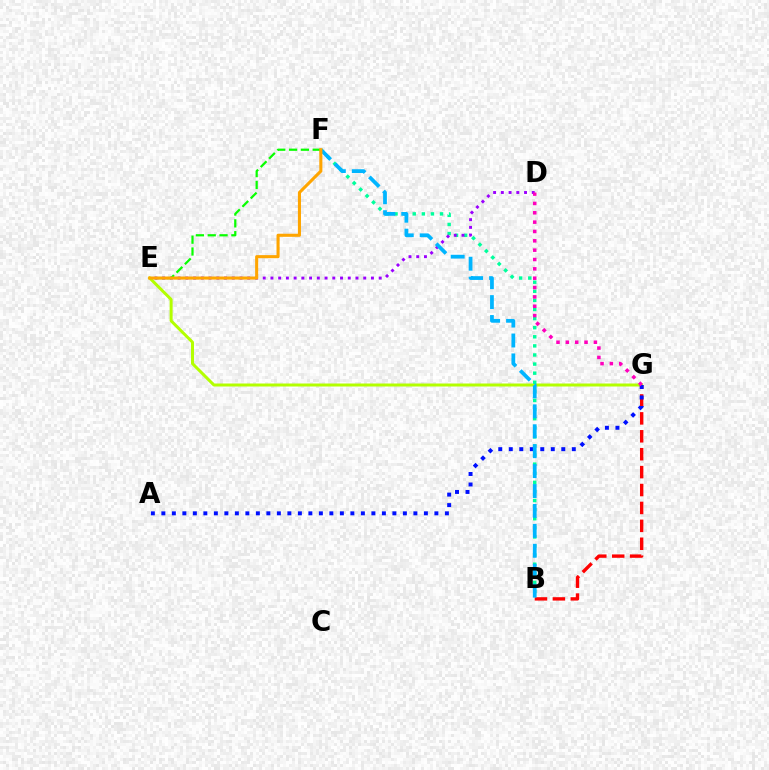{('B', 'G'): [{'color': '#ff0000', 'line_style': 'dashed', 'thickness': 2.43}], ('E', 'G'): [{'color': '#b3ff00', 'line_style': 'solid', 'thickness': 2.16}], ('B', 'F'): [{'color': '#00ff9d', 'line_style': 'dotted', 'thickness': 2.47}, {'color': '#00b5ff', 'line_style': 'dashed', 'thickness': 2.71}], ('D', 'E'): [{'color': '#9b00ff', 'line_style': 'dotted', 'thickness': 2.1}], ('A', 'G'): [{'color': '#0010ff', 'line_style': 'dotted', 'thickness': 2.85}], ('E', 'F'): [{'color': '#08ff00', 'line_style': 'dashed', 'thickness': 1.61}, {'color': '#ffa500', 'line_style': 'solid', 'thickness': 2.22}], ('D', 'G'): [{'color': '#ff00bd', 'line_style': 'dotted', 'thickness': 2.54}]}